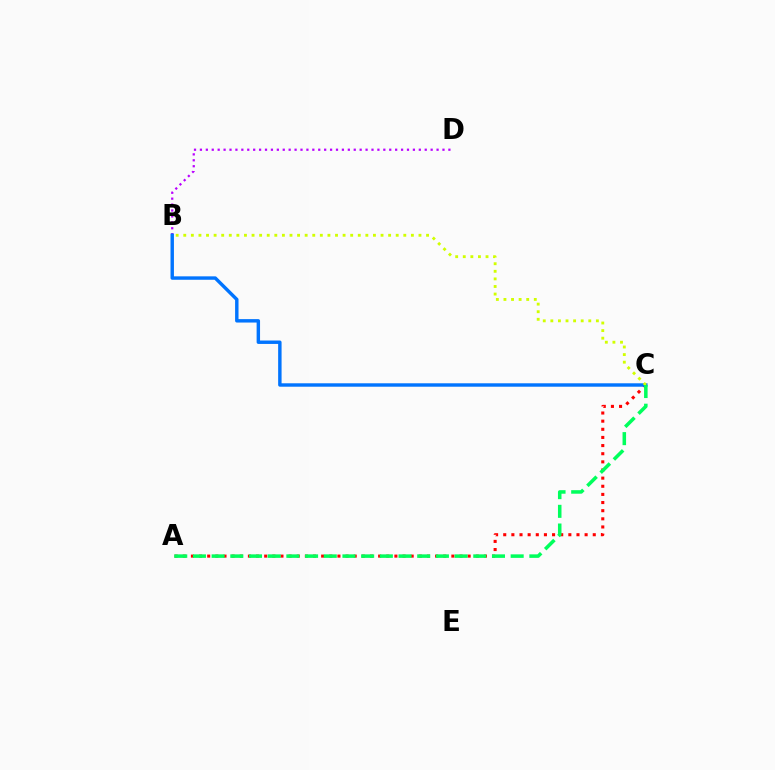{('A', 'C'): [{'color': '#ff0000', 'line_style': 'dotted', 'thickness': 2.21}, {'color': '#00ff5c', 'line_style': 'dashed', 'thickness': 2.54}], ('B', 'D'): [{'color': '#b900ff', 'line_style': 'dotted', 'thickness': 1.61}], ('B', 'C'): [{'color': '#0074ff', 'line_style': 'solid', 'thickness': 2.46}, {'color': '#d1ff00', 'line_style': 'dotted', 'thickness': 2.06}]}